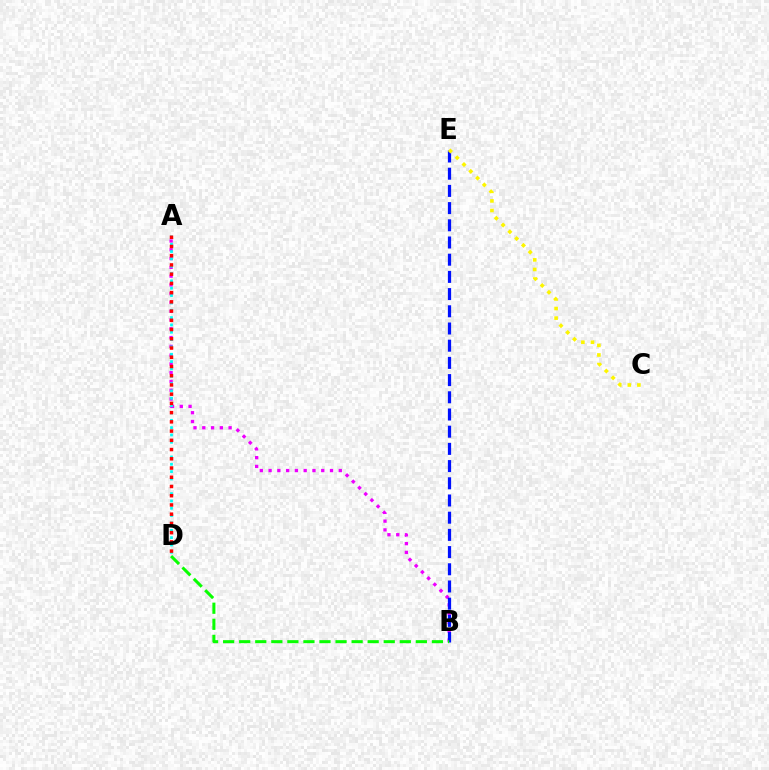{('A', 'B'): [{'color': '#ee00ff', 'line_style': 'dotted', 'thickness': 2.38}], ('B', 'E'): [{'color': '#0010ff', 'line_style': 'dashed', 'thickness': 2.34}], ('A', 'D'): [{'color': '#00fff6', 'line_style': 'dotted', 'thickness': 1.99}, {'color': '#ff0000', 'line_style': 'dotted', 'thickness': 2.51}], ('C', 'E'): [{'color': '#fcf500', 'line_style': 'dotted', 'thickness': 2.6}], ('B', 'D'): [{'color': '#08ff00', 'line_style': 'dashed', 'thickness': 2.18}]}